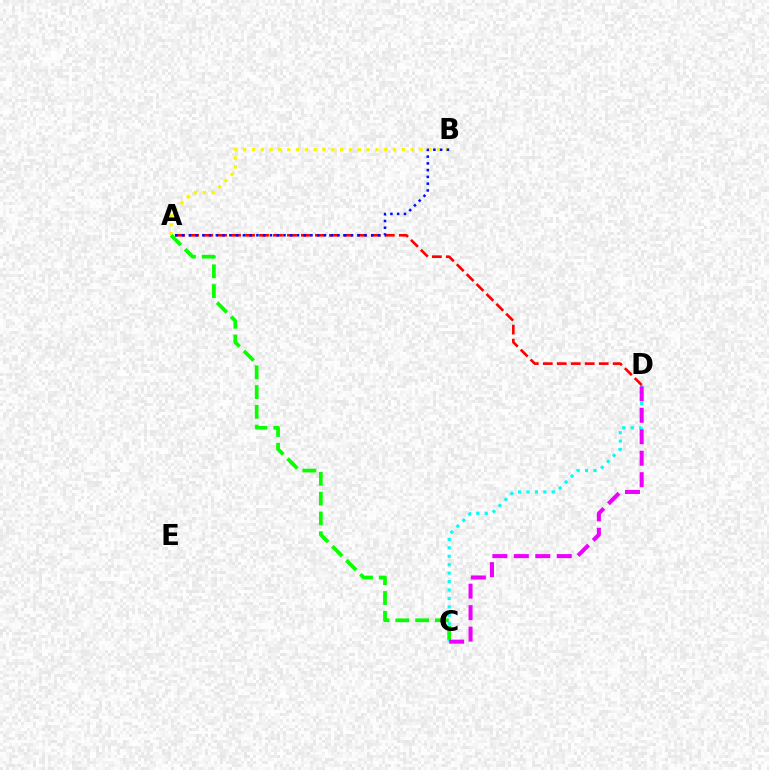{('C', 'D'): [{'color': '#00fff6', 'line_style': 'dotted', 'thickness': 2.29}, {'color': '#ee00ff', 'line_style': 'dashed', 'thickness': 2.92}], ('A', 'B'): [{'color': '#fcf500', 'line_style': 'dotted', 'thickness': 2.4}, {'color': '#0010ff', 'line_style': 'dotted', 'thickness': 1.84}], ('A', 'D'): [{'color': '#ff0000', 'line_style': 'dashed', 'thickness': 1.9}], ('A', 'C'): [{'color': '#08ff00', 'line_style': 'dashed', 'thickness': 2.69}]}